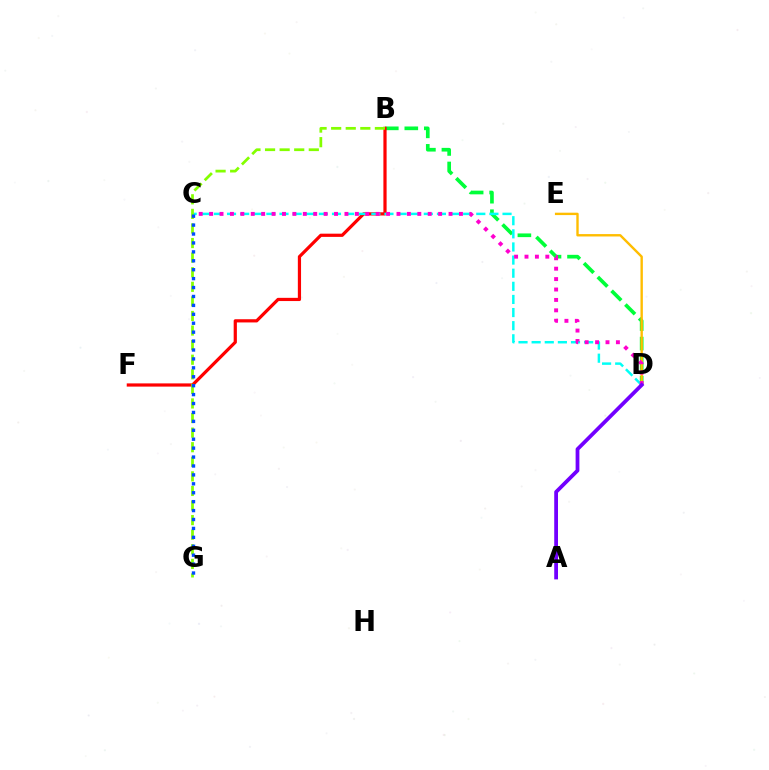{('B', 'D'): [{'color': '#00ff39', 'line_style': 'dashed', 'thickness': 2.65}], ('B', 'F'): [{'color': '#ff0000', 'line_style': 'solid', 'thickness': 2.31}], ('C', 'D'): [{'color': '#00fff6', 'line_style': 'dashed', 'thickness': 1.78}, {'color': '#ff00cf', 'line_style': 'dotted', 'thickness': 2.83}], ('D', 'E'): [{'color': '#ffbd00', 'line_style': 'solid', 'thickness': 1.72}], ('B', 'G'): [{'color': '#84ff00', 'line_style': 'dashed', 'thickness': 1.98}], ('C', 'G'): [{'color': '#004bff', 'line_style': 'dotted', 'thickness': 2.42}], ('A', 'D'): [{'color': '#7200ff', 'line_style': 'solid', 'thickness': 2.71}]}